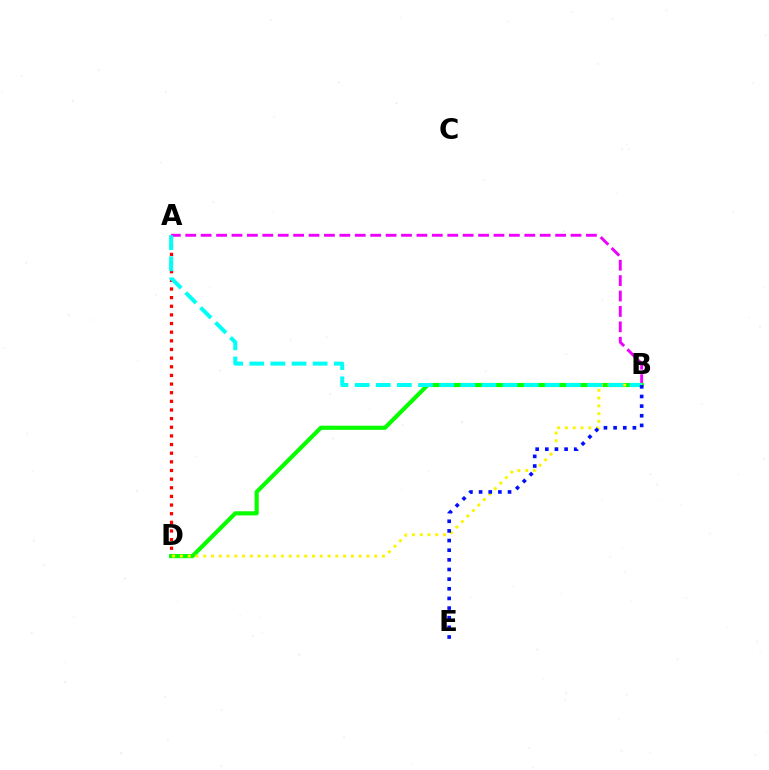{('A', 'D'): [{'color': '#ff0000', 'line_style': 'dotted', 'thickness': 2.35}], ('A', 'B'): [{'color': '#ee00ff', 'line_style': 'dashed', 'thickness': 2.09}, {'color': '#00fff6', 'line_style': 'dashed', 'thickness': 2.87}], ('B', 'D'): [{'color': '#08ff00', 'line_style': 'solid', 'thickness': 2.99}, {'color': '#fcf500', 'line_style': 'dotted', 'thickness': 2.11}], ('B', 'E'): [{'color': '#0010ff', 'line_style': 'dotted', 'thickness': 2.62}]}